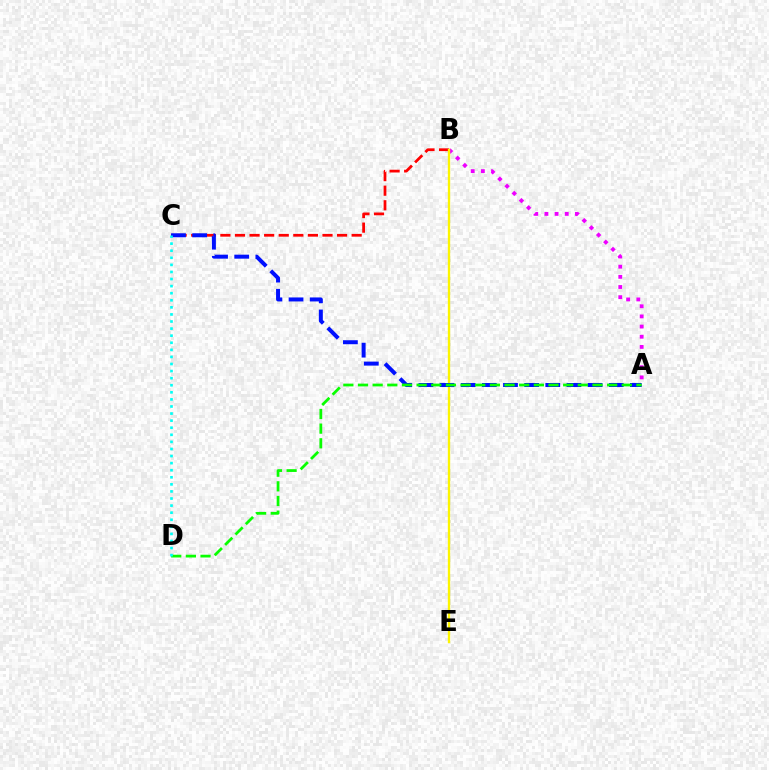{('A', 'B'): [{'color': '#ee00ff', 'line_style': 'dotted', 'thickness': 2.76}], ('B', 'C'): [{'color': '#ff0000', 'line_style': 'dashed', 'thickness': 1.98}], ('B', 'E'): [{'color': '#fcf500', 'line_style': 'solid', 'thickness': 1.68}], ('A', 'C'): [{'color': '#0010ff', 'line_style': 'dashed', 'thickness': 2.87}], ('A', 'D'): [{'color': '#08ff00', 'line_style': 'dashed', 'thickness': 1.99}], ('C', 'D'): [{'color': '#00fff6', 'line_style': 'dotted', 'thickness': 1.92}]}